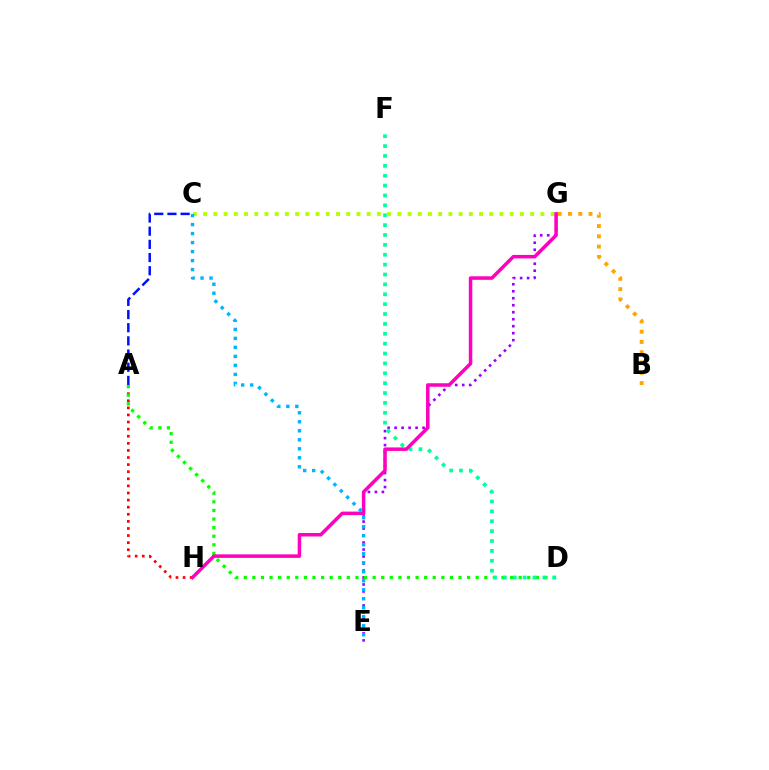{('B', 'G'): [{'color': '#ffa500', 'line_style': 'dotted', 'thickness': 2.79}], ('A', 'H'): [{'color': '#ff0000', 'line_style': 'dotted', 'thickness': 1.93}], ('E', 'G'): [{'color': '#9b00ff', 'line_style': 'dotted', 'thickness': 1.9}], ('C', 'G'): [{'color': '#b3ff00', 'line_style': 'dotted', 'thickness': 2.78}], ('A', 'D'): [{'color': '#08ff00', 'line_style': 'dotted', 'thickness': 2.33}], ('D', 'F'): [{'color': '#00ff9d', 'line_style': 'dotted', 'thickness': 2.68}], ('A', 'C'): [{'color': '#0010ff', 'line_style': 'dashed', 'thickness': 1.79}], ('G', 'H'): [{'color': '#ff00bd', 'line_style': 'solid', 'thickness': 2.52}], ('C', 'E'): [{'color': '#00b5ff', 'line_style': 'dotted', 'thickness': 2.45}]}